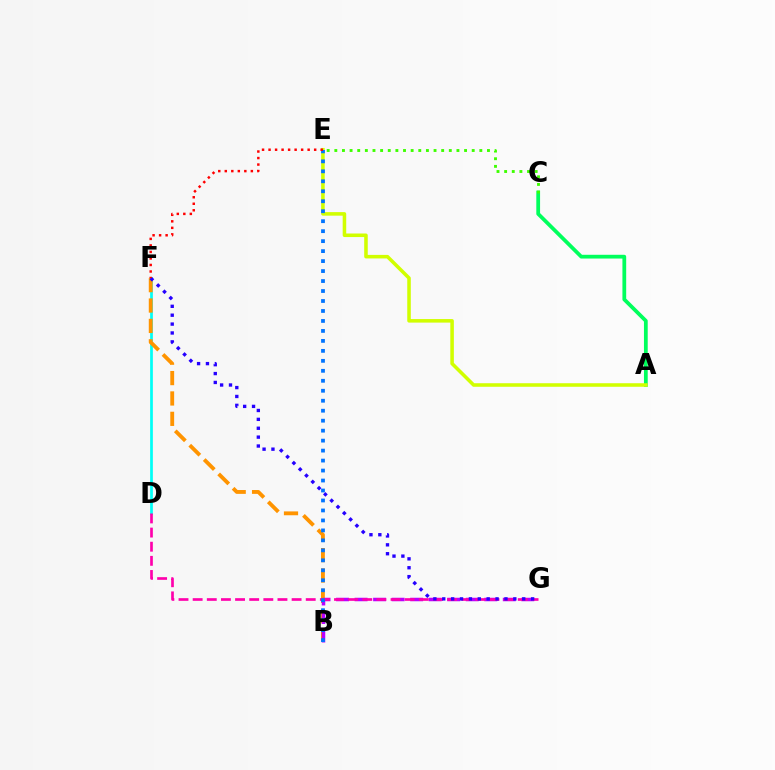{('D', 'F'): [{'color': '#00fff6', 'line_style': 'solid', 'thickness': 1.96}], ('B', 'F'): [{'color': '#ff9400', 'line_style': 'dashed', 'thickness': 2.77}], ('B', 'G'): [{'color': '#b900ff', 'line_style': 'dashed', 'thickness': 2.52}], ('D', 'G'): [{'color': '#ff00ac', 'line_style': 'dashed', 'thickness': 1.92}], ('F', 'G'): [{'color': '#2500ff', 'line_style': 'dotted', 'thickness': 2.41}], ('A', 'C'): [{'color': '#00ff5c', 'line_style': 'solid', 'thickness': 2.7}], ('A', 'E'): [{'color': '#d1ff00', 'line_style': 'solid', 'thickness': 2.55}], ('C', 'E'): [{'color': '#3dff00', 'line_style': 'dotted', 'thickness': 2.07}], ('B', 'E'): [{'color': '#0074ff', 'line_style': 'dotted', 'thickness': 2.71}], ('E', 'F'): [{'color': '#ff0000', 'line_style': 'dotted', 'thickness': 1.77}]}